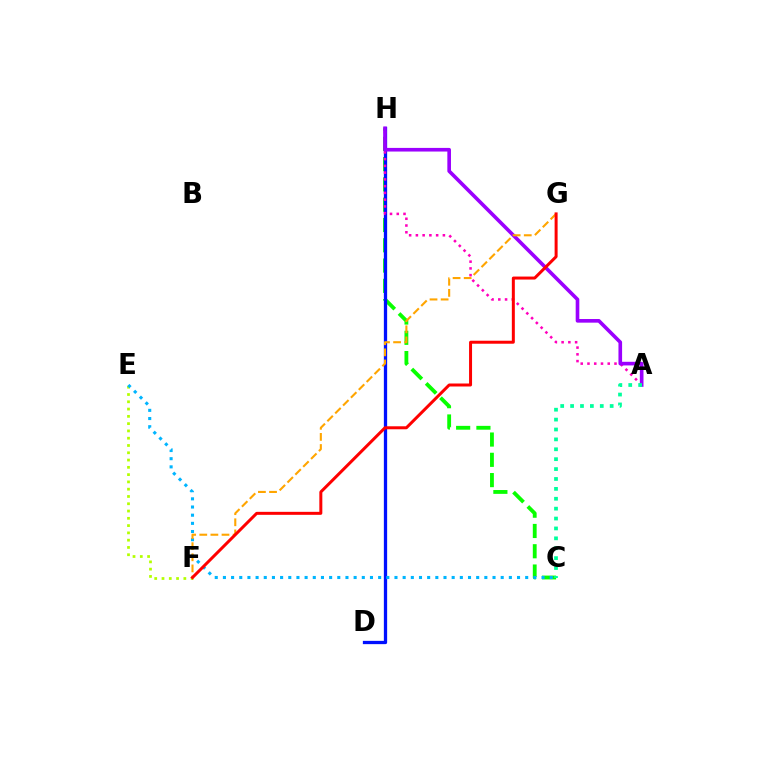{('C', 'H'): [{'color': '#08ff00', 'line_style': 'dashed', 'thickness': 2.75}], ('D', 'H'): [{'color': '#0010ff', 'line_style': 'solid', 'thickness': 2.37}], ('E', 'F'): [{'color': '#b3ff00', 'line_style': 'dotted', 'thickness': 1.98}], ('A', 'H'): [{'color': '#ff00bd', 'line_style': 'dotted', 'thickness': 1.83}, {'color': '#9b00ff', 'line_style': 'solid', 'thickness': 2.62}], ('C', 'E'): [{'color': '#00b5ff', 'line_style': 'dotted', 'thickness': 2.22}], ('A', 'C'): [{'color': '#00ff9d', 'line_style': 'dotted', 'thickness': 2.69}], ('F', 'G'): [{'color': '#ffa500', 'line_style': 'dashed', 'thickness': 1.51}, {'color': '#ff0000', 'line_style': 'solid', 'thickness': 2.15}]}